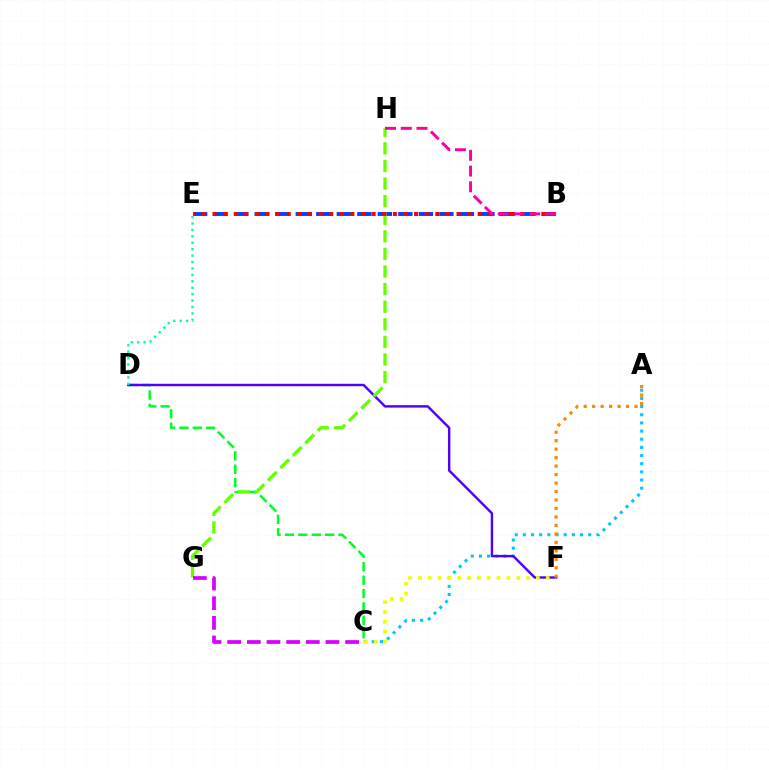{('A', 'C'): [{'color': '#00c7ff', 'line_style': 'dotted', 'thickness': 2.22}], ('C', 'D'): [{'color': '#00ff27', 'line_style': 'dashed', 'thickness': 1.82}], ('D', 'F'): [{'color': '#4f00ff', 'line_style': 'solid', 'thickness': 1.75}], ('B', 'E'): [{'color': '#003fff', 'line_style': 'dashed', 'thickness': 2.79}, {'color': '#ff0000', 'line_style': 'dotted', 'thickness': 2.88}], ('C', 'F'): [{'color': '#eeff00', 'line_style': 'dotted', 'thickness': 2.67}], ('A', 'F'): [{'color': '#ff8800', 'line_style': 'dotted', 'thickness': 2.3}], ('G', 'H'): [{'color': '#66ff00', 'line_style': 'dashed', 'thickness': 2.39}], ('D', 'E'): [{'color': '#00ffaf', 'line_style': 'dotted', 'thickness': 1.74}], ('B', 'H'): [{'color': '#ff00a0', 'line_style': 'dashed', 'thickness': 2.14}], ('C', 'G'): [{'color': '#d600ff', 'line_style': 'dashed', 'thickness': 2.67}]}